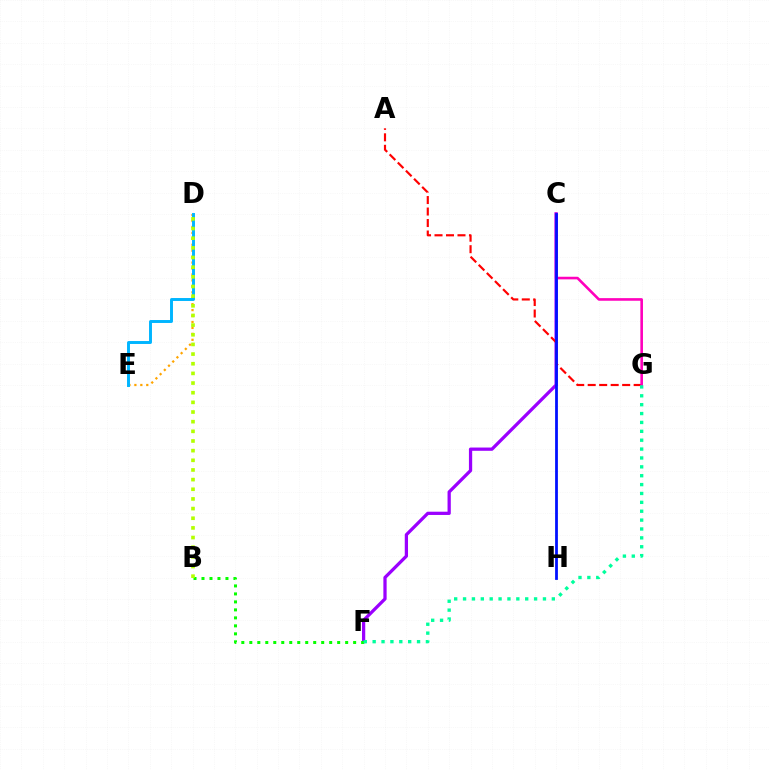{('C', 'F'): [{'color': '#9b00ff', 'line_style': 'solid', 'thickness': 2.34}], ('D', 'E'): [{'color': '#ffa500', 'line_style': 'dotted', 'thickness': 1.61}, {'color': '#00b5ff', 'line_style': 'solid', 'thickness': 2.11}], ('A', 'G'): [{'color': '#ff0000', 'line_style': 'dashed', 'thickness': 1.56}], ('C', 'G'): [{'color': '#ff00bd', 'line_style': 'solid', 'thickness': 1.88}], ('B', 'F'): [{'color': '#08ff00', 'line_style': 'dotted', 'thickness': 2.17}], ('C', 'H'): [{'color': '#0010ff', 'line_style': 'solid', 'thickness': 2.01}], ('B', 'D'): [{'color': '#b3ff00', 'line_style': 'dotted', 'thickness': 2.62}], ('F', 'G'): [{'color': '#00ff9d', 'line_style': 'dotted', 'thickness': 2.41}]}